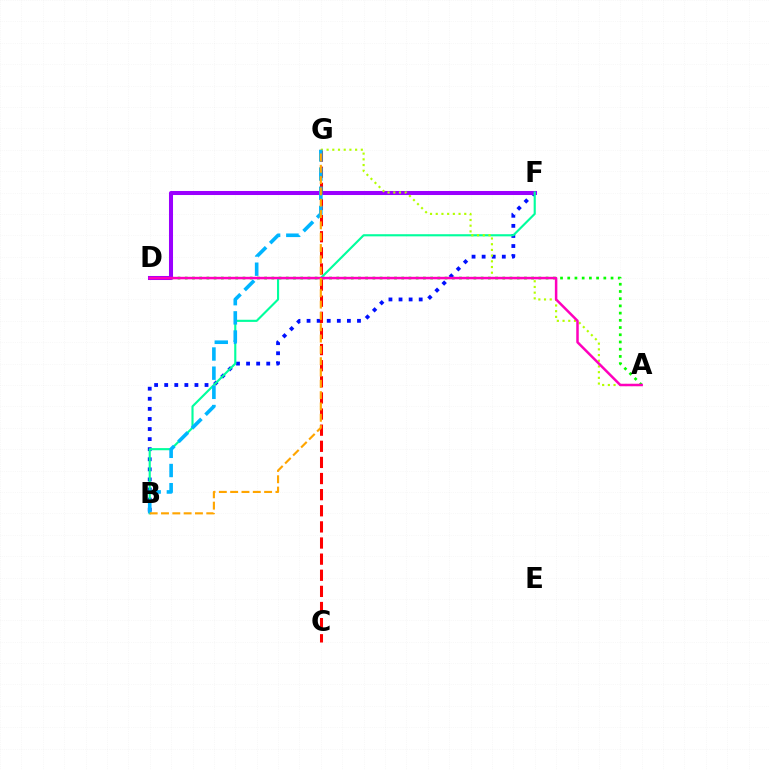{('A', 'D'): [{'color': '#08ff00', 'line_style': 'dotted', 'thickness': 1.96}, {'color': '#ff00bd', 'line_style': 'solid', 'thickness': 1.8}], ('B', 'F'): [{'color': '#0010ff', 'line_style': 'dotted', 'thickness': 2.74}, {'color': '#00ff9d', 'line_style': 'solid', 'thickness': 1.54}], ('D', 'F'): [{'color': '#9b00ff', 'line_style': 'solid', 'thickness': 2.91}], ('C', 'G'): [{'color': '#ff0000', 'line_style': 'dashed', 'thickness': 2.19}], ('A', 'G'): [{'color': '#b3ff00', 'line_style': 'dotted', 'thickness': 1.55}], ('B', 'G'): [{'color': '#00b5ff', 'line_style': 'dashed', 'thickness': 2.6}, {'color': '#ffa500', 'line_style': 'dashed', 'thickness': 1.54}]}